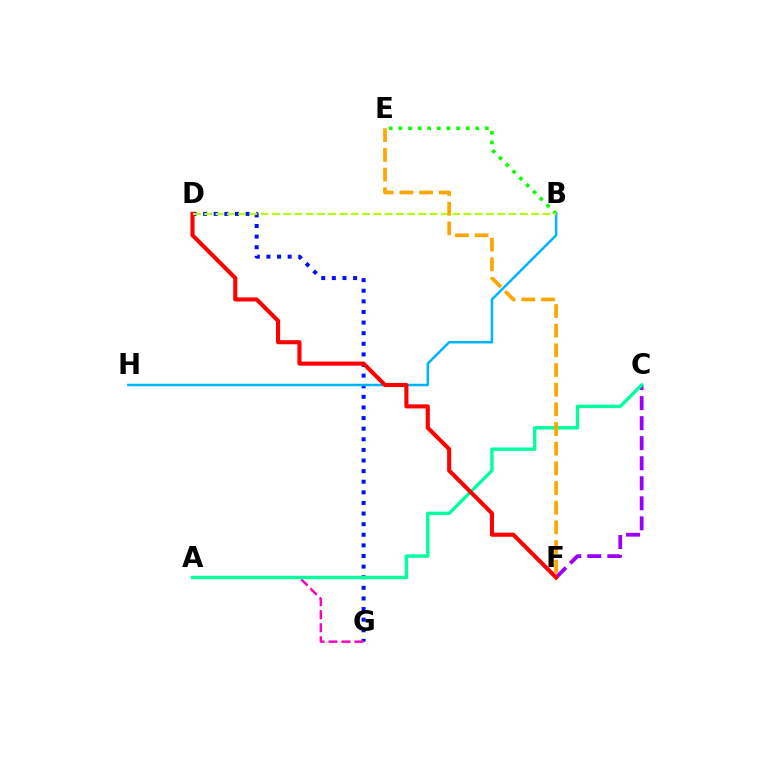{('B', 'E'): [{'color': '#08ff00', 'line_style': 'dotted', 'thickness': 2.61}], ('C', 'F'): [{'color': '#9b00ff', 'line_style': 'dashed', 'thickness': 2.72}], ('D', 'G'): [{'color': '#0010ff', 'line_style': 'dotted', 'thickness': 2.88}], ('A', 'G'): [{'color': '#ff00bd', 'line_style': 'dashed', 'thickness': 1.77}], ('A', 'C'): [{'color': '#00ff9d', 'line_style': 'solid', 'thickness': 2.44}], ('B', 'H'): [{'color': '#00b5ff', 'line_style': 'solid', 'thickness': 1.8}], ('D', 'F'): [{'color': '#ff0000', 'line_style': 'solid', 'thickness': 2.95}], ('B', 'D'): [{'color': '#b3ff00', 'line_style': 'dashed', 'thickness': 1.53}], ('E', 'F'): [{'color': '#ffa500', 'line_style': 'dashed', 'thickness': 2.67}]}